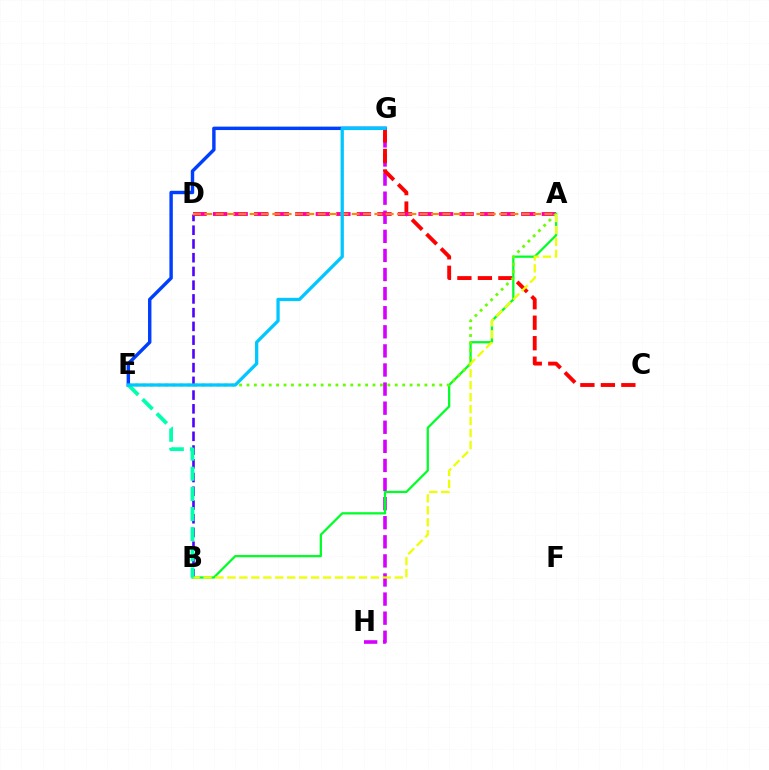{('G', 'H'): [{'color': '#d600ff', 'line_style': 'dashed', 'thickness': 2.59}], ('C', 'G'): [{'color': '#ff0000', 'line_style': 'dashed', 'thickness': 2.78}], ('B', 'D'): [{'color': '#4f00ff', 'line_style': 'dashed', 'thickness': 1.87}], ('A', 'D'): [{'color': '#ff00a0', 'line_style': 'dashed', 'thickness': 2.79}, {'color': '#ff8800', 'line_style': 'dashed', 'thickness': 1.54}], ('A', 'B'): [{'color': '#00ff27', 'line_style': 'solid', 'thickness': 1.63}, {'color': '#eeff00', 'line_style': 'dashed', 'thickness': 1.62}], ('A', 'E'): [{'color': '#66ff00', 'line_style': 'dotted', 'thickness': 2.01}], ('E', 'G'): [{'color': '#003fff', 'line_style': 'solid', 'thickness': 2.46}, {'color': '#00c7ff', 'line_style': 'solid', 'thickness': 2.36}], ('B', 'E'): [{'color': '#00ffaf', 'line_style': 'dashed', 'thickness': 2.74}]}